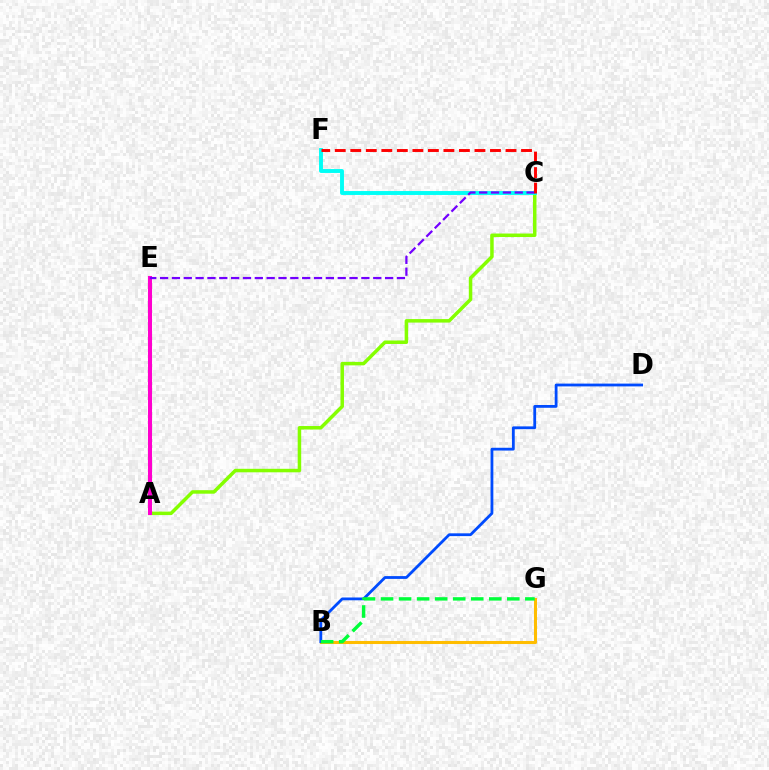{('B', 'G'): [{'color': '#ffbd00', 'line_style': 'solid', 'thickness': 2.19}, {'color': '#00ff39', 'line_style': 'dashed', 'thickness': 2.45}], ('A', 'C'): [{'color': '#84ff00', 'line_style': 'solid', 'thickness': 2.52}], ('C', 'F'): [{'color': '#00fff6', 'line_style': 'solid', 'thickness': 2.81}, {'color': '#ff0000', 'line_style': 'dashed', 'thickness': 2.11}], ('B', 'D'): [{'color': '#004bff', 'line_style': 'solid', 'thickness': 2.01}], ('A', 'E'): [{'color': '#ff00cf', 'line_style': 'solid', 'thickness': 2.91}], ('C', 'E'): [{'color': '#7200ff', 'line_style': 'dashed', 'thickness': 1.61}]}